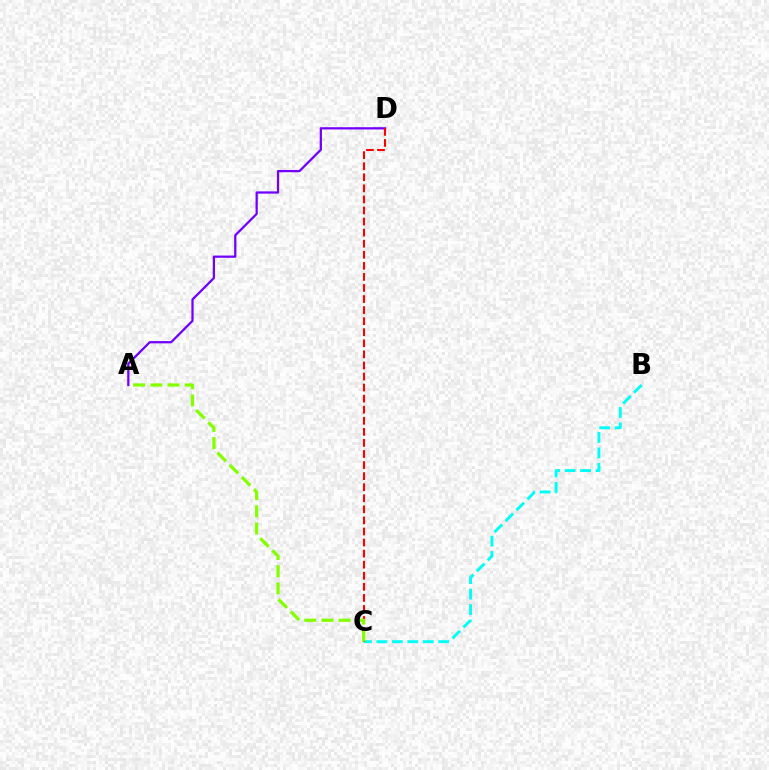{('B', 'C'): [{'color': '#00fff6', 'line_style': 'dashed', 'thickness': 2.1}], ('A', 'D'): [{'color': '#7200ff', 'line_style': 'solid', 'thickness': 1.62}], ('C', 'D'): [{'color': '#ff0000', 'line_style': 'dashed', 'thickness': 1.5}], ('A', 'C'): [{'color': '#84ff00', 'line_style': 'dashed', 'thickness': 2.33}]}